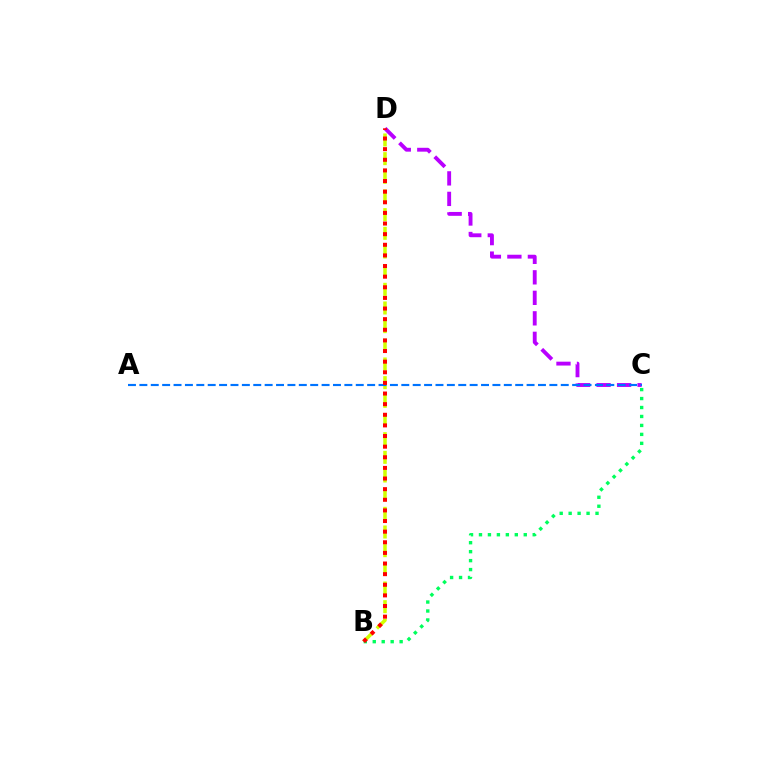{('B', 'D'): [{'color': '#d1ff00', 'line_style': 'dashed', 'thickness': 2.54}, {'color': '#ff0000', 'line_style': 'dotted', 'thickness': 2.89}], ('C', 'D'): [{'color': '#b900ff', 'line_style': 'dashed', 'thickness': 2.79}], ('B', 'C'): [{'color': '#00ff5c', 'line_style': 'dotted', 'thickness': 2.43}], ('A', 'C'): [{'color': '#0074ff', 'line_style': 'dashed', 'thickness': 1.55}]}